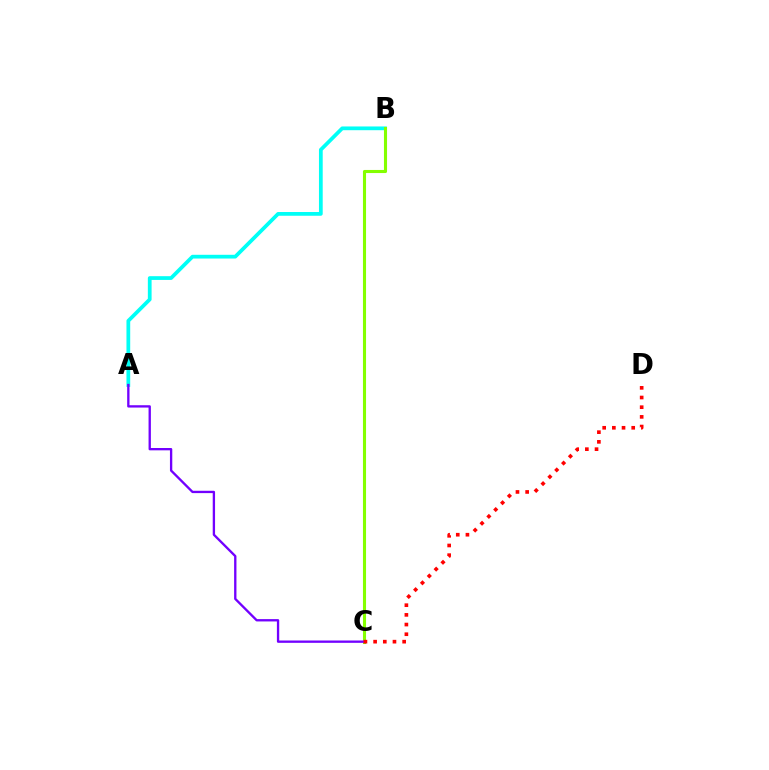{('A', 'B'): [{'color': '#00fff6', 'line_style': 'solid', 'thickness': 2.7}], ('B', 'C'): [{'color': '#84ff00', 'line_style': 'solid', 'thickness': 2.23}], ('A', 'C'): [{'color': '#7200ff', 'line_style': 'solid', 'thickness': 1.68}], ('C', 'D'): [{'color': '#ff0000', 'line_style': 'dotted', 'thickness': 2.63}]}